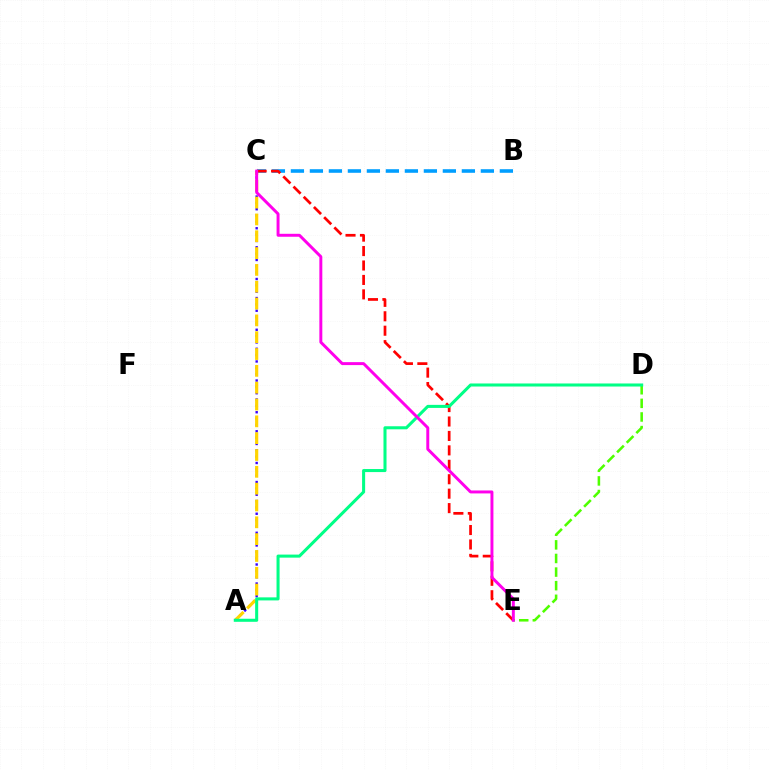{('A', 'C'): [{'color': '#3700ff', 'line_style': 'dotted', 'thickness': 1.72}, {'color': '#ffd500', 'line_style': 'dashed', 'thickness': 2.29}], ('B', 'C'): [{'color': '#009eff', 'line_style': 'dashed', 'thickness': 2.58}], ('D', 'E'): [{'color': '#4fff00', 'line_style': 'dashed', 'thickness': 1.85}], ('C', 'E'): [{'color': '#ff0000', 'line_style': 'dashed', 'thickness': 1.96}, {'color': '#ff00ed', 'line_style': 'solid', 'thickness': 2.13}], ('A', 'D'): [{'color': '#00ff86', 'line_style': 'solid', 'thickness': 2.19}]}